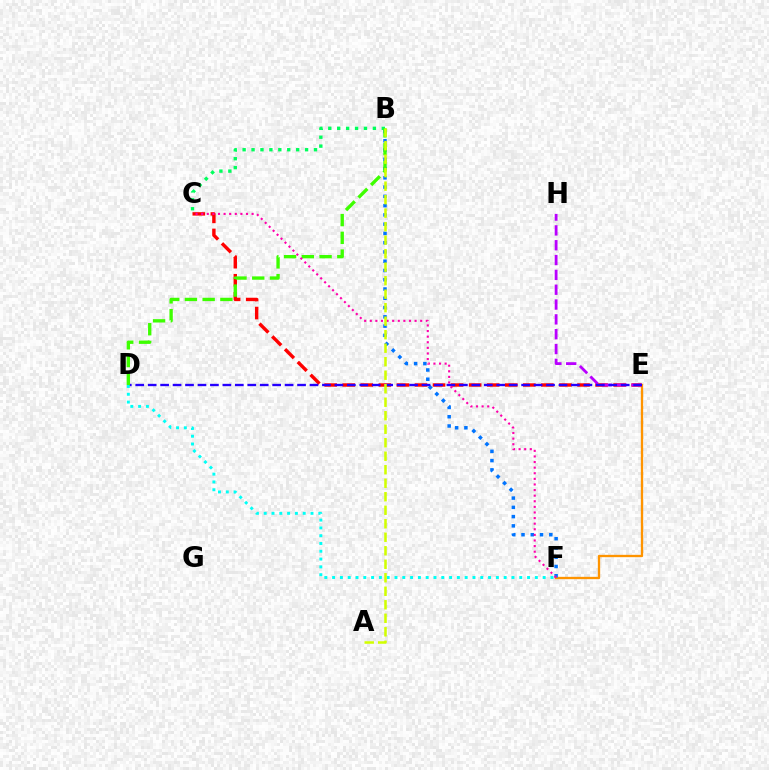{('E', 'F'): [{'color': '#ff9400', 'line_style': 'solid', 'thickness': 1.68}], ('B', 'F'): [{'color': '#0074ff', 'line_style': 'dotted', 'thickness': 2.52}], ('C', 'E'): [{'color': '#ff0000', 'line_style': 'dashed', 'thickness': 2.45}], ('B', 'C'): [{'color': '#00ff5c', 'line_style': 'dotted', 'thickness': 2.42}], ('E', 'H'): [{'color': '#b900ff', 'line_style': 'dashed', 'thickness': 2.01}], ('D', 'E'): [{'color': '#2500ff', 'line_style': 'dashed', 'thickness': 1.69}], ('B', 'D'): [{'color': '#3dff00', 'line_style': 'dashed', 'thickness': 2.41}], ('D', 'F'): [{'color': '#00fff6', 'line_style': 'dotted', 'thickness': 2.12}], ('C', 'F'): [{'color': '#ff00ac', 'line_style': 'dotted', 'thickness': 1.52}], ('A', 'B'): [{'color': '#d1ff00', 'line_style': 'dashed', 'thickness': 1.83}]}